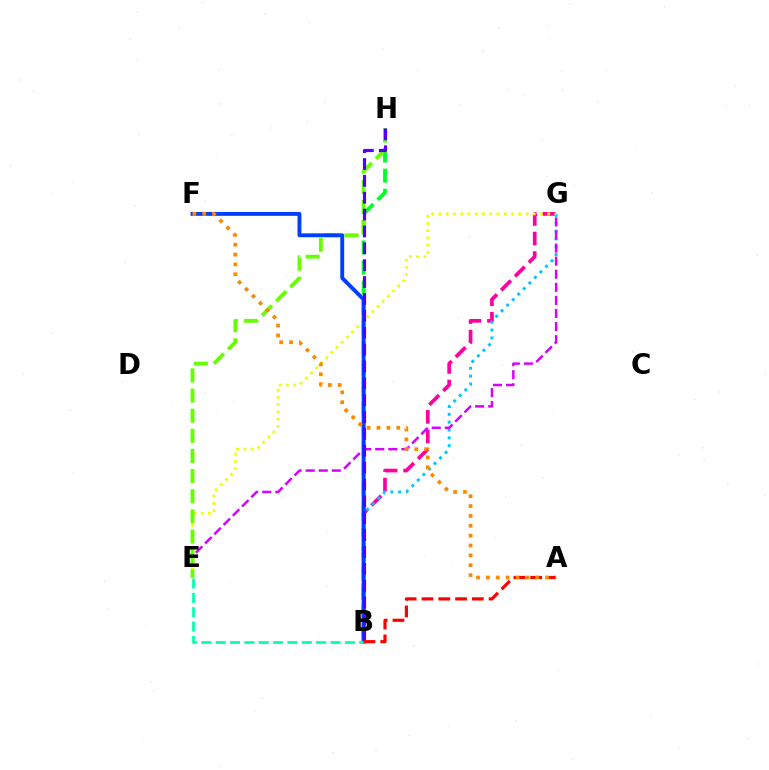{('B', 'G'): [{'color': '#ff00a0', 'line_style': 'dashed', 'thickness': 2.66}, {'color': '#00c7ff', 'line_style': 'dotted', 'thickness': 2.13}], ('B', 'H'): [{'color': '#00ff27', 'line_style': 'dashed', 'thickness': 2.74}, {'color': '#4f00ff', 'line_style': 'dashed', 'thickness': 2.29}], ('E', 'G'): [{'color': '#d600ff', 'line_style': 'dashed', 'thickness': 1.78}, {'color': '#eeff00', 'line_style': 'dotted', 'thickness': 1.97}], ('E', 'H'): [{'color': '#66ff00', 'line_style': 'dashed', 'thickness': 2.73}], ('B', 'F'): [{'color': '#003fff', 'line_style': 'solid', 'thickness': 2.8}], ('B', 'E'): [{'color': '#00ffaf', 'line_style': 'dashed', 'thickness': 1.95}], ('A', 'B'): [{'color': '#ff0000', 'line_style': 'dashed', 'thickness': 2.28}], ('A', 'F'): [{'color': '#ff8800', 'line_style': 'dotted', 'thickness': 2.68}]}